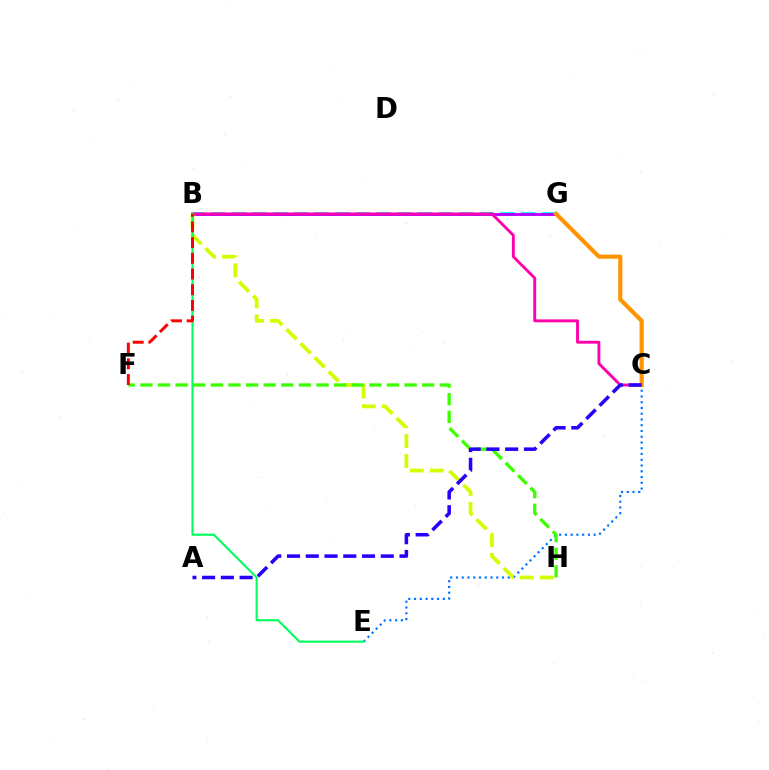{('B', 'G'): [{'color': '#00fff6', 'line_style': 'dashed', 'thickness': 2.81}, {'color': '#b900ff', 'line_style': 'solid', 'thickness': 2.09}], ('B', 'C'): [{'color': '#ff00ac', 'line_style': 'solid', 'thickness': 2.07}], ('C', 'E'): [{'color': '#0074ff', 'line_style': 'dotted', 'thickness': 1.56}], ('C', 'G'): [{'color': '#ff9400', 'line_style': 'solid', 'thickness': 2.99}], ('B', 'H'): [{'color': '#d1ff00', 'line_style': 'dashed', 'thickness': 2.71}], ('F', 'H'): [{'color': '#3dff00', 'line_style': 'dashed', 'thickness': 2.39}], ('A', 'C'): [{'color': '#2500ff', 'line_style': 'dashed', 'thickness': 2.55}], ('B', 'E'): [{'color': '#00ff5c', 'line_style': 'solid', 'thickness': 1.54}], ('B', 'F'): [{'color': '#ff0000', 'line_style': 'dashed', 'thickness': 2.13}]}